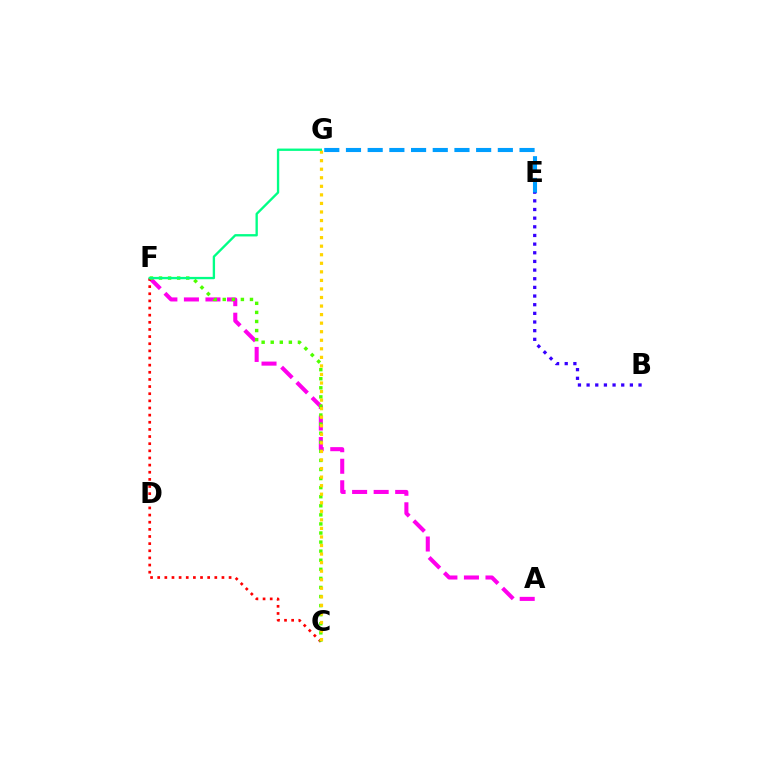{('A', 'F'): [{'color': '#ff00ed', 'line_style': 'dashed', 'thickness': 2.93}], ('E', 'G'): [{'color': '#009eff', 'line_style': 'dashed', 'thickness': 2.95}], ('C', 'F'): [{'color': '#ff0000', 'line_style': 'dotted', 'thickness': 1.94}, {'color': '#4fff00', 'line_style': 'dotted', 'thickness': 2.47}], ('B', 'E'): [{'color': '#3700ff', 'line_style': 'dotted', 'thickness': 2.35}], ('C', 'G'): [{'color': '#ffd500', 'line_style': 'dotted', 'thickness': 2.32}], ('F', 'G'): [{'color': '#00ff86', 'line_style': 'solid', 'thickness': 1.68}]}